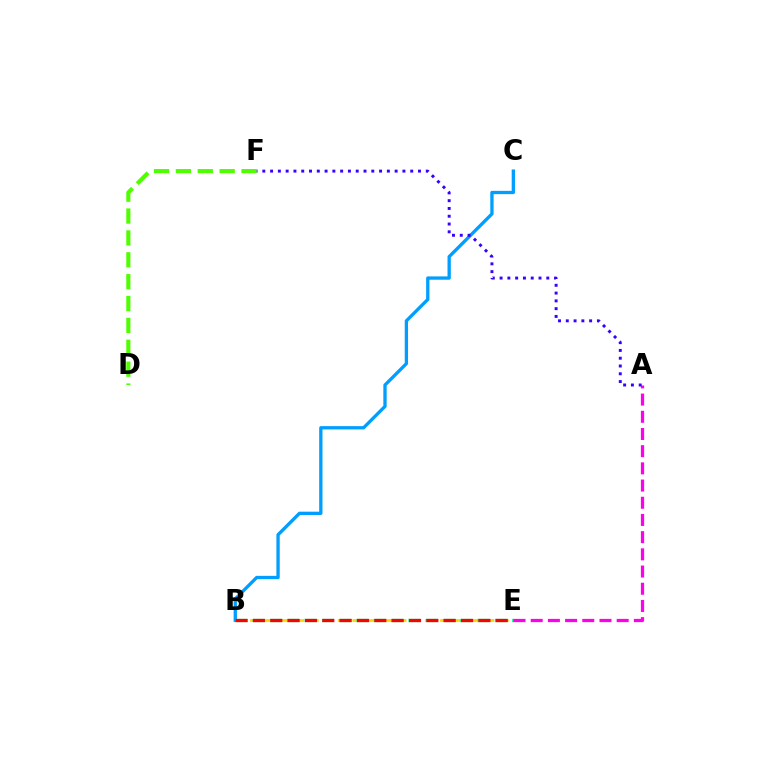{('B', 'E'): [{'color': '#ffd500', 'line_style': 'dashed', 'thickness': 1.99}, {'color': '#00ff86', 'line_style': 'dashed', 'thickness': 2.35}, {'color': '#ff0000', 'line_style': 'dashed', 'thickness': 2.36}], ('B', 'C'): [{'color': '#009eff', 'line_style': 'solid', 'thickness': 2.38}], ('A', 'E'): [{'color': '#ff00ed', 'line_style': 'dashed', 'thickness': 2.34}], ('D', 'F'): [{'color': '#4fff00', 'line_style': 'dashed', 'thickness': 2.97}], ('A', 'F'): [{'color': '#3700ff', 'line_style': 'dotted', 'thickness': 2.12}]}